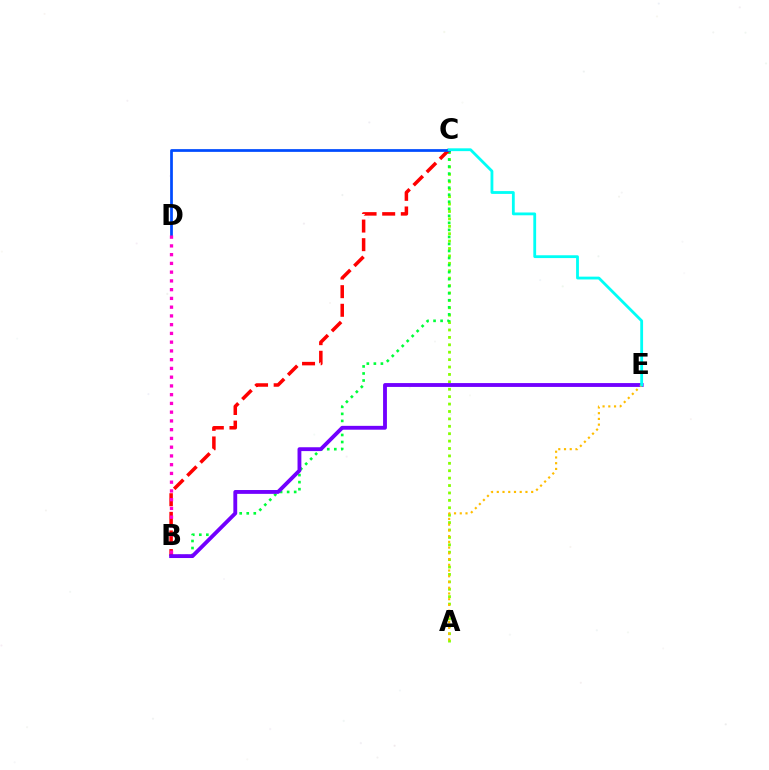{('A', 'C'): [{'color': '#84ff00', 'line_style': 'dotted', 'thickness': 2.01}], ('B', 'C'): [{'color': '#00ff39', 'line_style': 'dotted', 'thickness': 1.91}, {'color': '#ff0000', 'line_style': 'dashed', 'thickness': 2.53}], ('B', 'E'): [{'color': '#7200ff', 'line_style': 'solid', 'thickness': 2.77}], ('C', 'D'): [{'color': '#004bff', 'line_style': 'solid', 'thickness': 1.97}], ('A', 'E'): [{'color': '#ffbd00', 'line_style': 'dotted', 'thickness': 1.56}], ('C', 'E'): [{'color': '#00fff6', 'line_style': 'solid', 'thickness': 2.02}], ('B', 'D'): [{'color': '#ff00cf', 'line_style': 'dotted', 'thickness': 2.38}]}